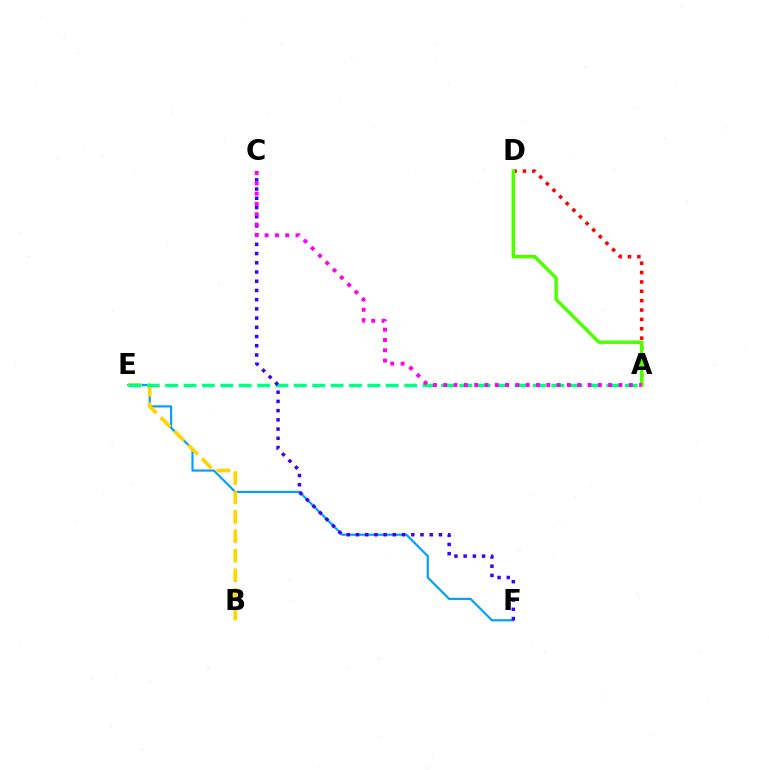{('E', 'F'): [{'color': '#009eff', 'line_style': 'solid', 'thickness': 1.56}], ('A', 'D'): [{'color': '#ff0000', 'line_style': 'dotted', 'thickness': 2.54}, {'color': '#4fff00', 'line_style': 'solid', 'thickness': 2.51}], ('B', 'E'): [{'color': '#ffd500', 'line_style': 'dashed', 'thickness': 2.64}], ('A', 'E'): [{'color': '#00ff86', 'line_style': 'dashed', 'thickness': 2.5}], ('C', 'F'): [{'color': '#3700ff', 'line_style': 'dotted', 'thickness': 2.5}], ('A', 'C'): [{'color': '#ff00ed', 'line_style': 'dotted', 'thickness': 2.8}]}